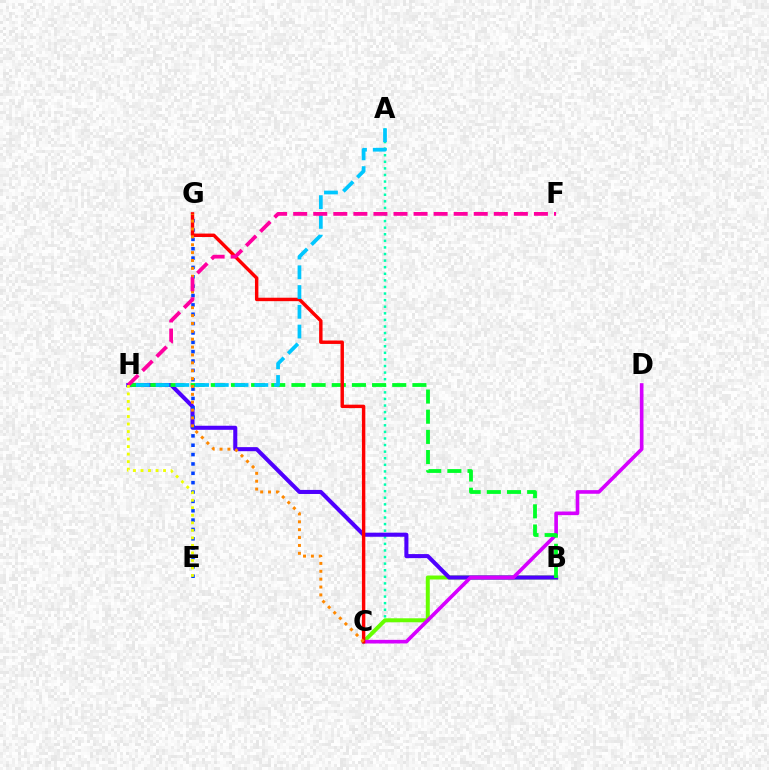{('A', 'C'): [{'color': '#00ffaf', 'line_style': 'dotted', 'thickness': 1.79}], ('B', 'C'): [{'color': '#66ff00', 'line_style': 'solid', 'thickness': 2.86}], ('B', 'H'): [{'color': '#4f00ff', 'line_style': 'solid', 'thickness': 2.93}, {'color': '#00ff27', 'line_style': 'dashed', 'thickness': 2.74}], ('C', 'D'): [{'color': '#d600ff', 'line_style': 'solid', 'thickness': 2.62}], ('E', 'G'): [{'color': '#003fff', 'line_style': 'dotted', 'thickness': 2.54}], ('C', 'G'): [{'color': '#ff0000', 'line_style': 'solid', 'thickness': 2.47}, {'color': '#ff8800', 'line_style': 'dotted', 'thickness': 2.14}], ('A', 'H'): [{'color': '#00c7ff', 'line_style': 'dashed', 'thickness': 2.68}], ('F', 'H'): [{'color': '#ff00a0', 'line_style': 'dashed', 'thickness': 2.73}], ('E', 'H'): [{'color': '#eeff00', 'line_style': 'dotted', 'thickness': 2.04}]}